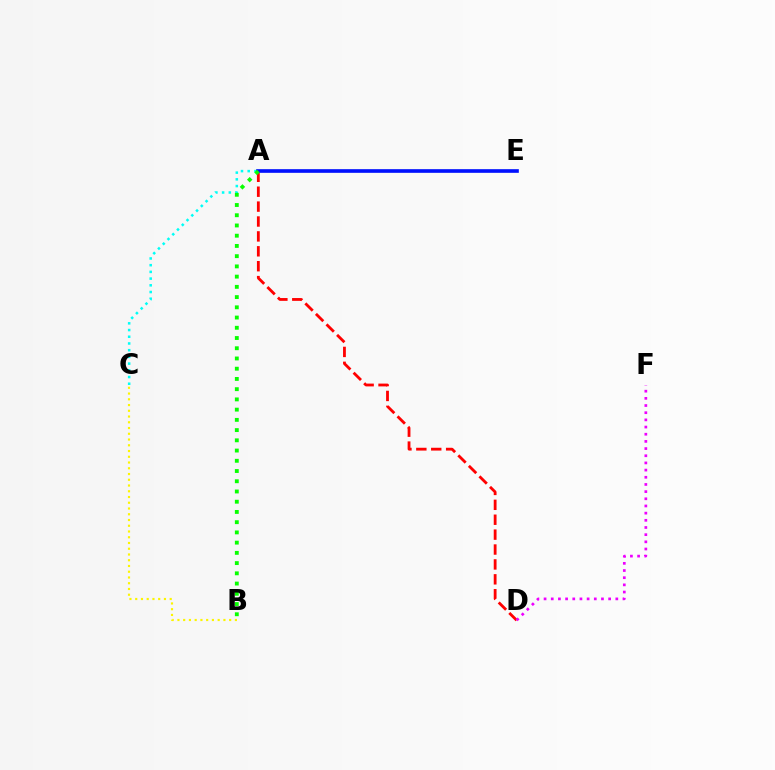{('A', 'C'): [{'color': '#00fff6', 'line_style': 'dotted', 'thickness': 1.82}], ('A', 'D'): [{'color': '#ff0000', 'line_style': 'dashed', 'thickness': 2.02}], ('D', 'F'): [{'color': '#ee00ff', 'line_style': 'dotted', 'thickness': 1.95}], ('A', 'E'): [{'color': '#0010ff', 'line_style': 'solid', 'thickness': 2.63}], ('B', 'C'): [{'color': '#fcf500', 'line_style': 'dotted', 'thickness': 1.56}], ('A', 'B'): [{'color': '#08ff00', 'line_style': 'dotted', 'thickness': 2.78}]}